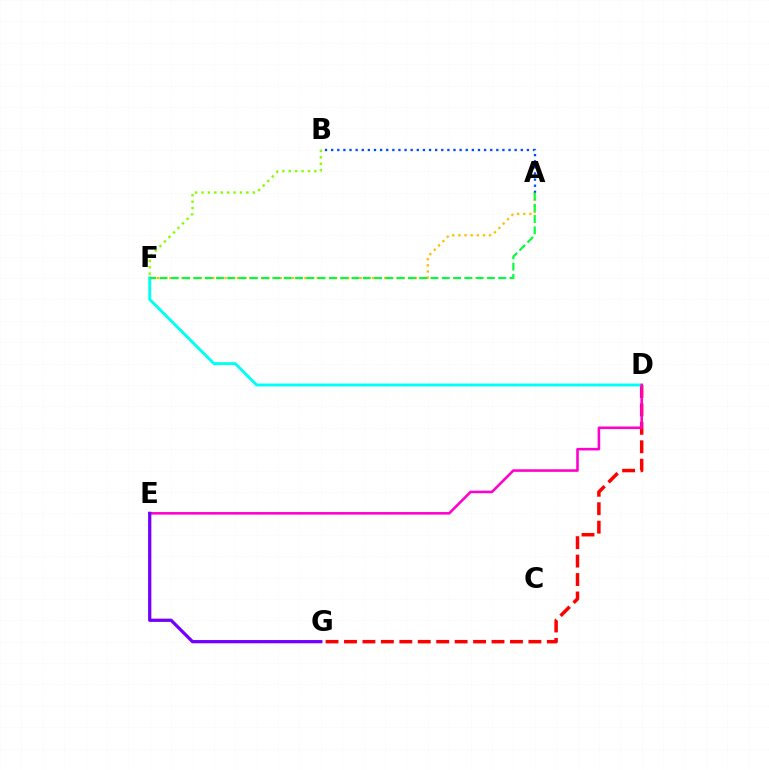{('B', 'F'): [{'color': '#84ff00', 'line_style': 'dotted', 'thickness': 1.74}], ('A', 'F'): [{'color': '#ffbd00', 'line_style': 'dotted', 'thickness': 1.67}, {'color': '#00ff39', 'line_style': 'dashed', 'thickness': 1.53}], ('D', 'G'): [{'color': '#ff0000', 'line_style': 'dashed', 'thickness': 2.51}], ('D', 'F'): [{'color': '#00fff6', 'line_style': 'solid', 'thickness': 2.1}], ('A', 'B'): [{'color': '#004bff', 'line_style': 'dotted', 'thickness': 1.66}], ('D', 'E'): [{'color': '#ff00cf', 'line_style': 'solid', 'thickness': 1.86}], ('E', 'G'): [{'color': '#7200ff', 'line_style': 'solid', 'thickness': 2.34}]}